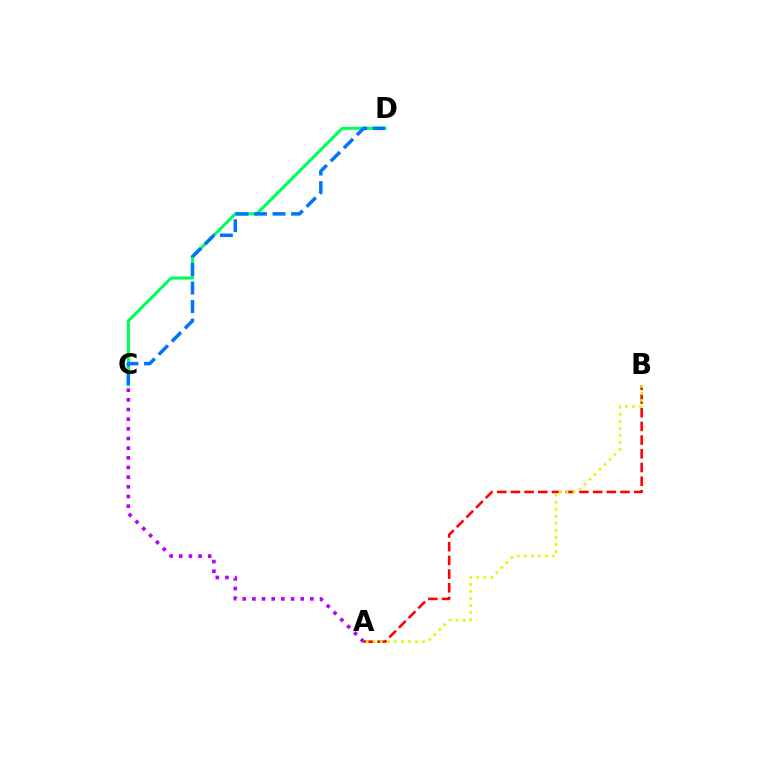{('C', 'D'): [{'color': '#00ff5c', 'line_style': 'solid', 'thickness': 2.23}, {'color': '#0074ff', 'line_style': 'dashed', 'thickness': 2.52}], ('A', 'B'): [{'color': '#ff0000', 'line_style': 'dashed', 'thickness': 1.86}, {'color': '#d1ff00', 'line_style': 'dotted', 'thickness': 1.92}], ('A', 'C'): [{'color': '#b900ff', 'line_style': 'dotted', 'thickness': 2.63}]}